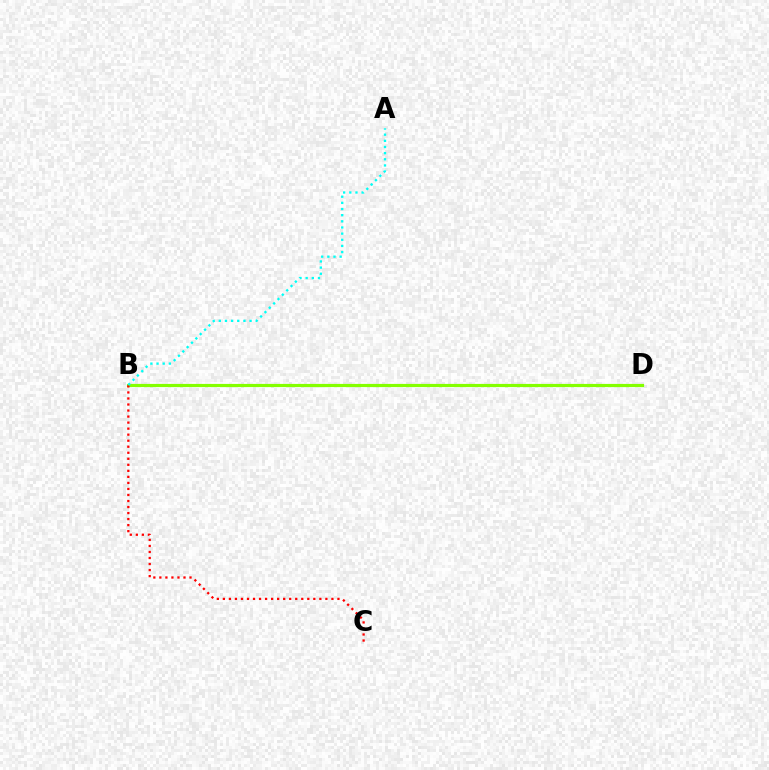{('B', 'D'): [{'color': '#7200ff', 'line_style': 'solid', 'thickness': 1.96}, {'color': '#84ff00', 'line_style': 'solid', 'thickness': 2.29}], ('B', 'C'): [{'color': '#ff0000', 'line_style': 'dotted', 'thickness': 1.64}], ('A', 'B'): [{'color': '#00fff6', 'line_style': 'dotted', 'thickness': 1.67}]}